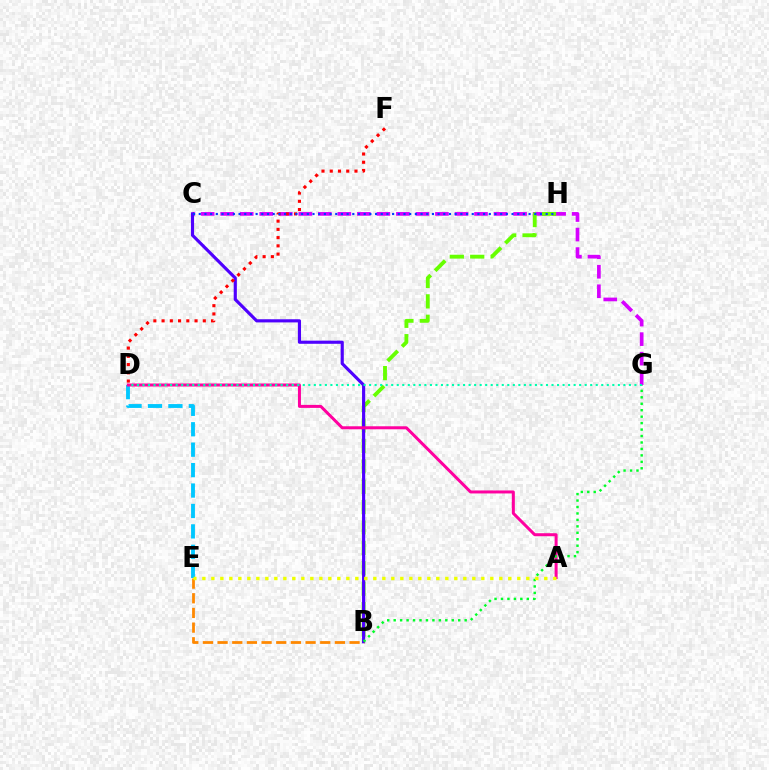{('C', 'G'): [{'color': '#d600ff', 'line_style': 'dashed', 'thickness': 2.65}], ('B', 'H'): [{'color': '#66ff00', 'line_style': 'dashed', 'thickness': 2.77}], ('B', 'C'): [{'color': '#4f00ff', 'line_style': 'solid', 'thickness': 2.27}], ('D', 'F'): [{'color': '#ff0000', 'line_style': 'dotted', 'thickness': 2.24}], ('C', 'H'): [{'color': '#003fff', 'line_style': 'dotted', 'thickness': 1.55}], ('B', 'E'): [{'color': '#ff8800', 'line_style': 'dashed', 'thickness': 1.99}], ('D', 'E'): [{'color': '#00c7ff', 'line_style': 'dashed', 'thickness': 2.77}], ('A', 'D'): [{'color': '#ff00a0', 'line_style': 'solid', 'thickness': 2.17}], ('B', 'G'): [{'color': '#00ff27', 'line_style': 'dotted', 'thickness': 1.75}], ('A', 'E'): [{'color': '#eeff00', 'line_style': 'dotted', 'thickness': 2.44}], ('D', 'G'): [{'color': '#00ffaf', 'line_style': 'dotted', 'thickness': 1.5}]}